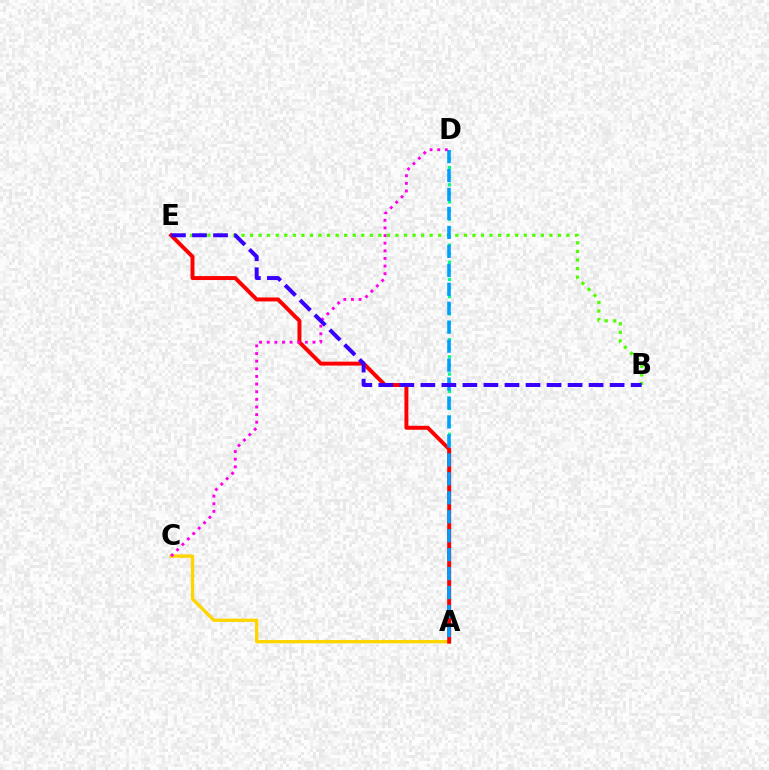{('A', 'C'): [{'color': '#ffd500', 'line_style': 'solid', 'thickness': 2.4}], ('A', 'D'): [{'color': '#00ff86', 'line_style': 'dotted', 'thickness': 2.34}, {'color': '#009eff', 'line_style': 'dashed', 'thickness': 2.57}], ('A', 'E'): [{'color': '#ff0000', 'line_style': 'solid', 'thickness': 2.85}], ('B', 'E'): [{'color': '#4fff00', 'line_style': 'dotted', 'thickness': 2.32}, {'color': '#3700ff', 'line_style': 'dashed', 'thickness': 2.86}], ('C', 'D'): [{'color': '#ff00ed', 'line_style': 'dotted', 'thickness': 2.07}]}